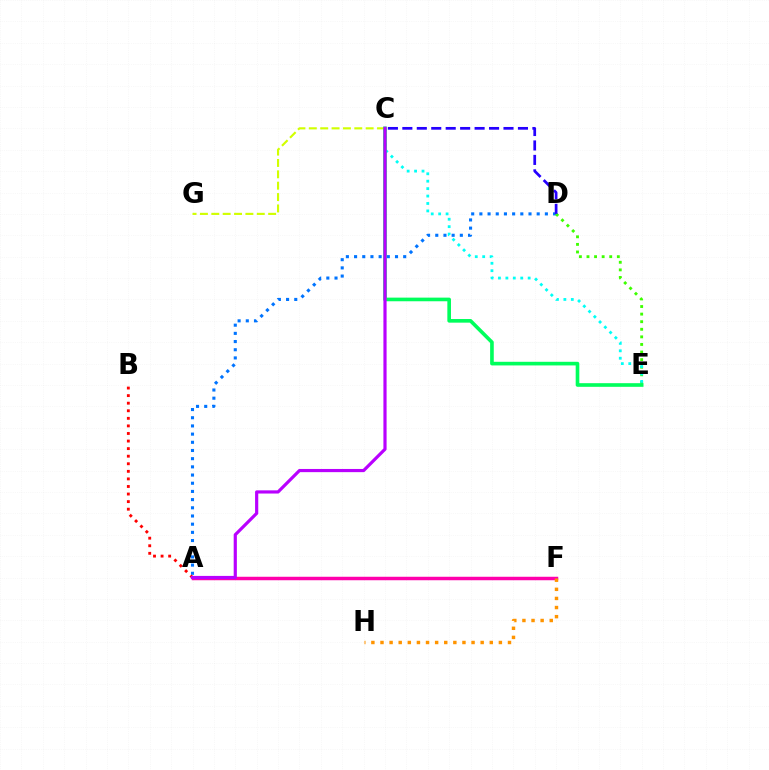{('A', 'D'): [{'color': '#0074ff', 'line_style': 'dotted', 'thickness': 2.22}], ('D', 'E'): [{'color': '#3dff00', 'line_style': 'dotted', 'thickness': 2.06}], ('A', 'F'): [{'color': '#ff00ac', 'line_style': 'solid', 'thickness': 2.5}], ('A', 'B'): [{'color': '#ff0000', 'line_style': 'dotted', 'thickness': 2.06}], ('C', 'G'): [{'color': '#d1ff00', 'line_style': 'dashed', 'thickness': 1.54}], ('F', 'H'): [{'color': '#ff9400', 'line_style': 'dotted', 'thickness': 2.47}], ('C', 'E'): [{'color': '#00fff6', 'line_style': 'dotted', 'thickness': 2.02}, {'color': '#00ff5c', 'line_style': 'solid', 'thickness': 2.62}], ('C', 'D'): [{'color': '#2500ff', 'line_style': 'dashed', 'thickness': 1.96}], ('A', 'C'): [{'color': '#b900ff', 'line_style': 'solid', 'thickness': 2.29}]}